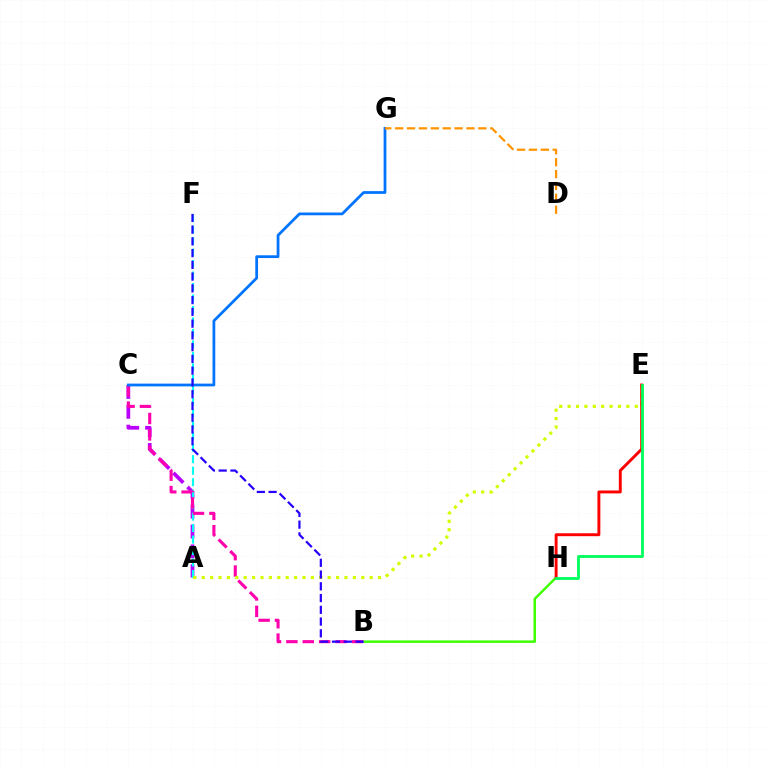{('B', 'H'): [{'color': '#3dff00', 'line_style': 'solid', 'thickness': 1.78}], ('A', 'C'): [{'color': '#b900ff', 'line_style': 'dashed', 'thickness': 2.7}], ('A', 'F'): [{'color': '#00fff6', 'line_style': 'dashed', 'thickness': 1.56}], ('B', 'C'): [{'color': '#ff00ac', 'line_style': 'dashed', 'thickness': 2.23}], ('C', 'G'): [{'color': '#0074ff', 'line_style': 'solid', 'thickness': 1.99}], ('A', 'E'): [{'color': '#d1ff00', 'line_style': 'dotted', 'thickness': 2.28}], ('B', 'F'): [{'color': '#2500ff', 'line_style': 'dashed', 'thickness': 1.6}], ('E', 'H'): [{'color': '#ff0000', 'line_style': 'solid', 'thickness': 2.1}, {'color': '#00ff5c', 'line_style': 'solid', 'thickness': 2.03}], ('D', 'G'): [{'color': '#ff9400', 'line_style': 'dashed', 'thickness': 1.61}]}